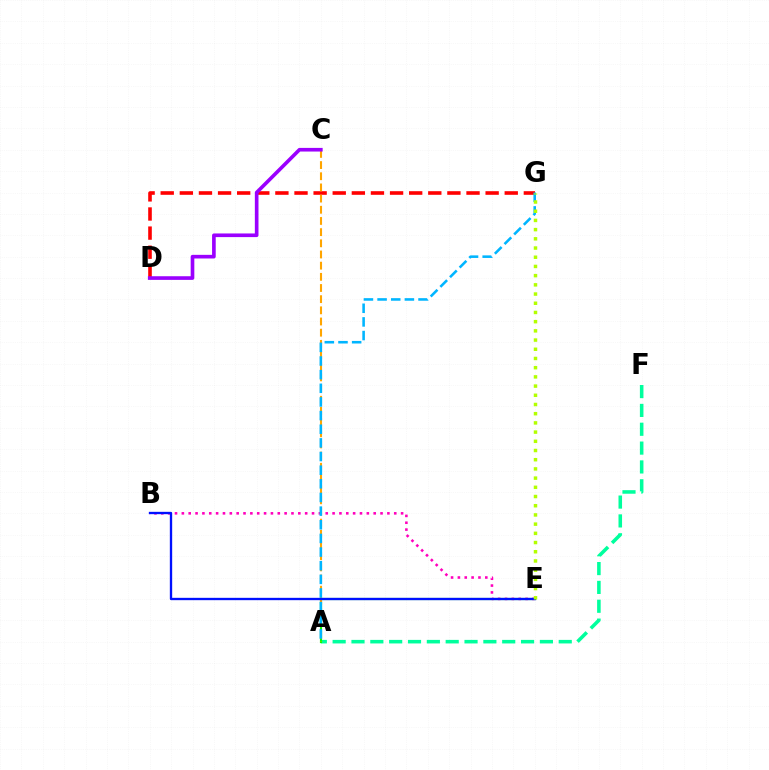{('D', 'G'): [{'color': '#ff0000', 'line_style': 'dashed', 'thickness': 2.6}], ('B', 'E'): [{'color': '#ff00bd', 'line_style': 'dotted', 'thickness': 1.86}, {'color': '#0010ff', 'line_style': 'solid', 'thickness': 1.68}], ('A', 'F'): [{'color': '#00ff9d', 'line_style': 'dashed', 'thickness': 2.56}], ('A', 'E'): [{'color': '#08ff00', 'line_style': 'solid', 'thickness': 1.54}], ('A', 'C'): [{'color': '#ffa500', 'line_style': 'dashed', 'thickness': 1.52}], ('A', 'G'): [{'color': '#00b5ff', 'line_style': 'dashed', 'thickness': 1.85}], ('C', 'D'): [{'color': '#9b00ff', 'line_style': 'solid', 'thickness': 2.62}], ('E', 'G'): [{'color': '#b3ff00', 'line_style': 'dotted', 'thickness': 2.5}]}